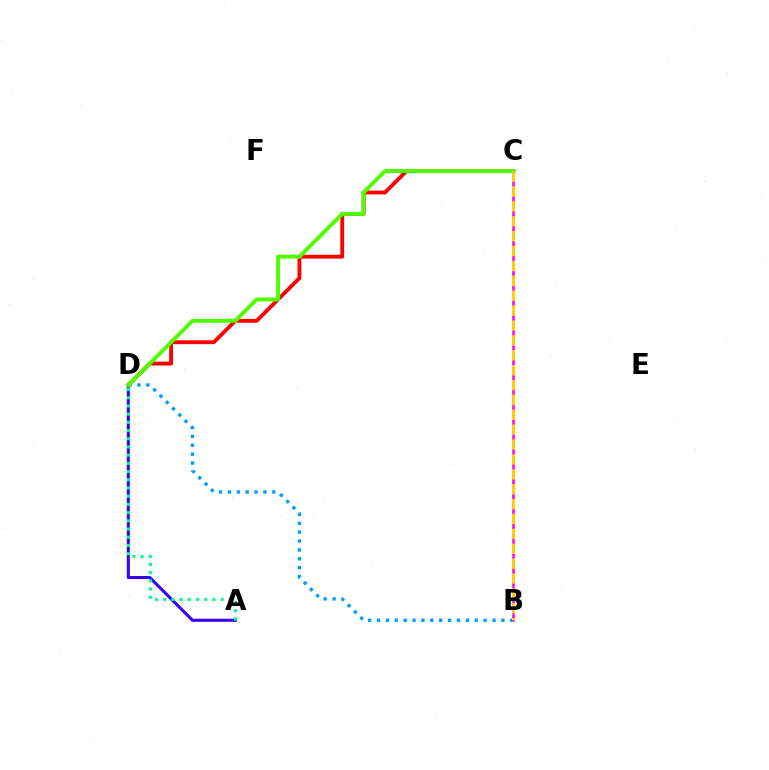{('A', 'D'): [{'color': '#3700ff', 'line_style': 'solid', 'thickness': 2.22}, {'color': '#00ff86', 'line_style': 'dotted', 'thickness': 2.23}], ('C', 'D'): [{'color': '#ff0000', 'line_style': 'solid', 'thickness': 2.77}, {'color': '#4fff00', 'line_style': 'solid', 'thickness': 2.82}], ('B', 'D'): [{'color': '#009eff', 'line_style': 'dotted', 'thickness': 2.41}], ('B', 'C'): [{'color': '#ff00ed', 'line_style': 'solid', 'thickness': 1.8}, {'color': '#ffd500', 'line_style': 'dashed', 'thickness': 2.02}]}